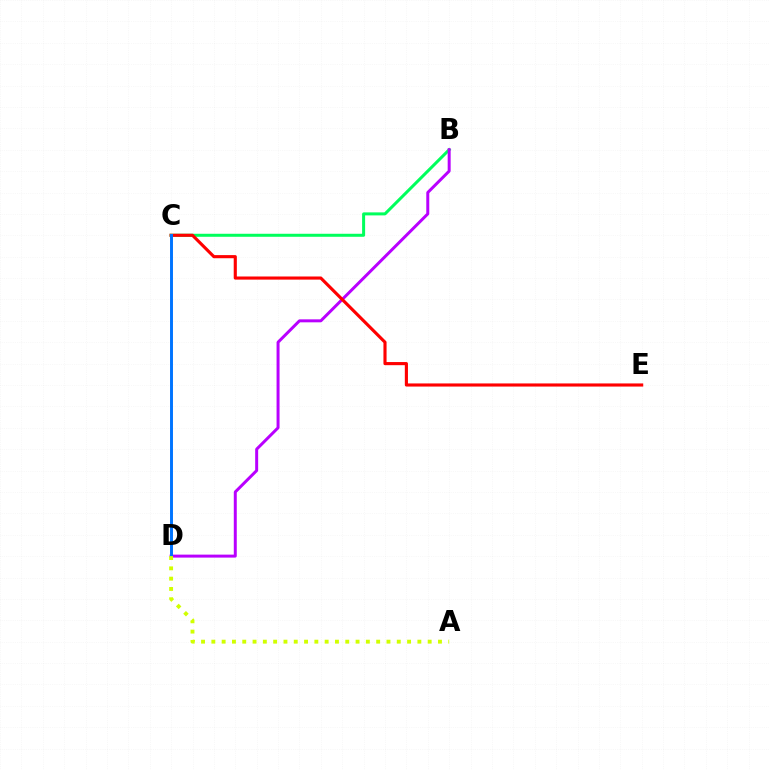{('B', 'C'): [{'color': '#00ff5c', 'line_style': 'solid', 'thickness': 2.17}], ('B', 'D'): [{'color': '#b900ff', 'line_style': 'solid', 'thickness': 2.15}], ('C', 'E'): [{'color': '#ff0000', 'line_style': 'solid', 'thickness': 2.25}], ('C', 'D'): [{'color': '#0074ff', 'line_style': 'solid', 'thickness': 2.12}], ('A', 'D'): [{'color': '#d1ff00', 'line_style': 'dotted', 'thickness': 2.8}]}